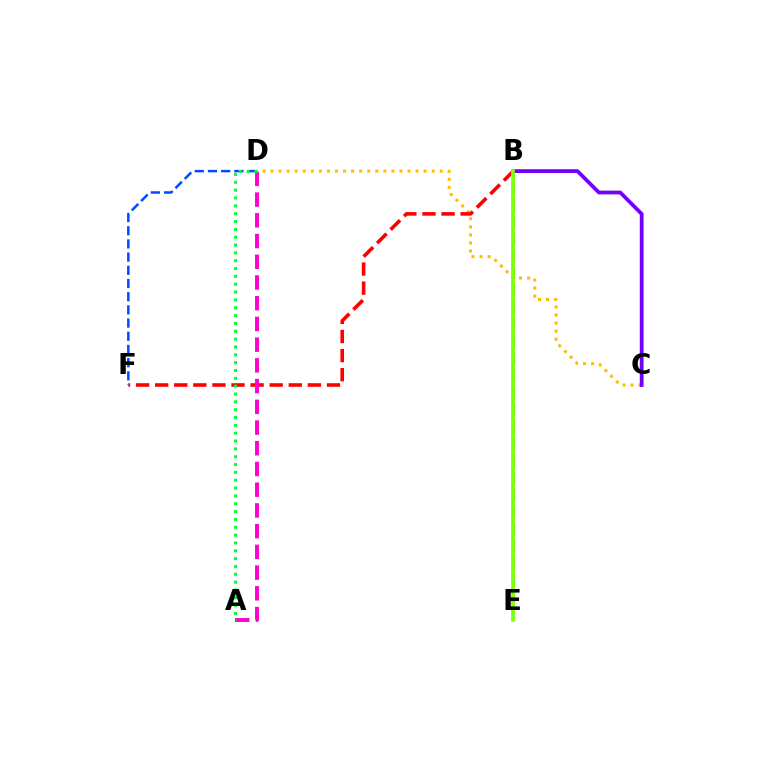{('C', 'D'): [{'color': '#ffbd00', 'line_style': 'dotted', 'thickness': 2.19}], ('B', 'E'): [{'color': '#00fff6', 'line_style': 'dashed', 'thickness': 2.32}, {'color': '#84ff00', 'line_style': 'solid', 'thickness': 2.69}], ('B', 'F'): [{'color': '#ff0000', 'line_style': 'dashed', 'thickness': 2.59}], ('B', 'C'): [{'color': '#7200ff', 'line_style': 'solid', 'thickness': 2.72}], ('D', 'F'): [{'color': '#004bff', 'line_style': 'dashed', 'thickness': 1.79}], ('A', 'D'): [{'color': '#ff00cf', 'line_style': 'dashed', 'thickness': 2.82}, {'color': '#00ff39', 'line_style': 'dotted', 'thickness': 2.13}]}